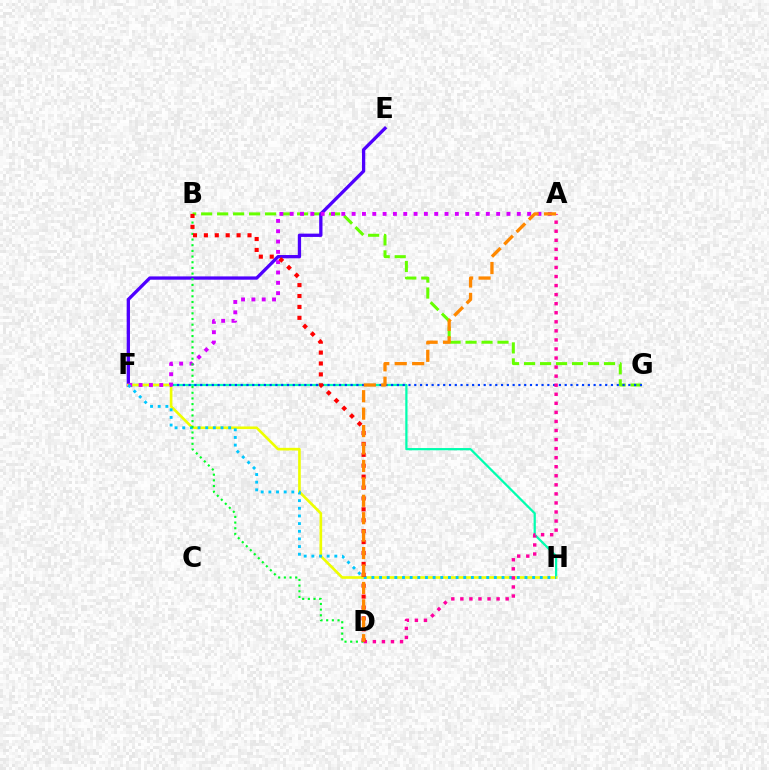{('F', 'H'): [{'color': '#00ffaf', 'line_style': 'solid', 'thickness': 1.61}, {'color': '#eeff00', 'line_style': 'solid', 'thickness': 1.9}, {'color': '#00c7ff', 'line_style': 'dotted', 'thickness': 2.08}], ('B', 'G'): [{'color': '#66ff00', 'line_style': 'dashed', 'thickness': 2.17}], ('E', 'F'): [{'color': '#4f00ff', 'line_style': 'solid', 'thickness': 2.37}], ('F', 'G'): [{'color': '#003fff', 'line_style': 'dotted', 'thickness': 1.57}], ('A', 'F'): [{'color': '#d600ff', 'line_style': 'dotted', 'thickness': 2.8}], ('B', 'D'): [{'color': '#00ff27', 'line_style': 'dotted', 'thickness': 1.54}, {'color': '#ff0000', 'line_style': 'dotted', 'thickness': 2.96}], ('A', 'D'): [{'color': '#ff00a0', 'line_style': 'dotted', 'thickness': 2.46}, {'color': '#ff8800', 'line_style': 'dashed', 'thickness': 2.37}]}